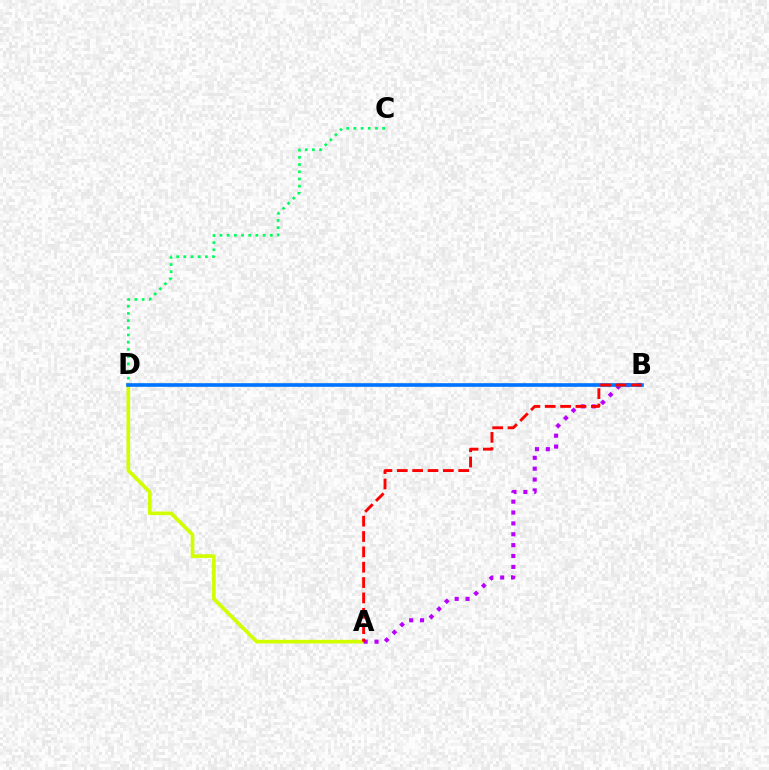{('A', 'D'): [{'color': '#d1ff00', 'line_style': 'solid', 'thickness': 2.64}], ('C', 'D'): [{'color': '#00ff5c', 'line_style': 'dotted', 'thickness': 1.95}], ('A', 'B'): [{'color': '#b900ff', 'line_style': 'dotted', 'thickness': 2.95}, {'color': '#ff0000', 'line_style': 'dashed', 'thickness': 2.09}], ('B', 'D'): [{'color': '#0074ff', 'line_style': 'solid', 'thickness': 2.62}]}